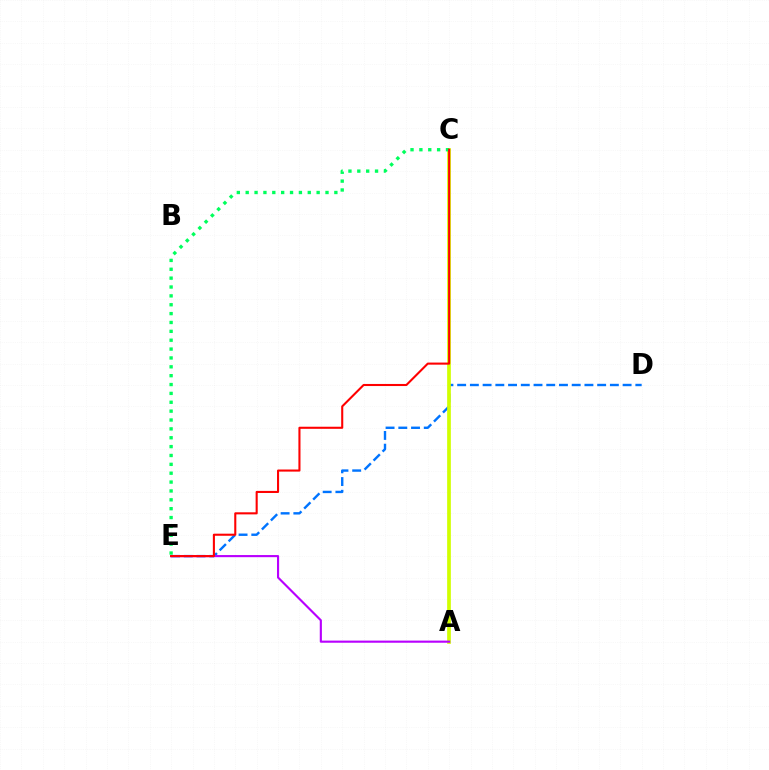{('D', 'E'): [{'color': '#0074ff', 'line_style': 'dashed', 'thickness': 1.73}], ('A', 'C'): [{'color': '#d1ff00', 'line_style': 'solid', 'thickness': 2.67}], ('A', 'E'): [{'color': '#b900ff', 'line_style': 'solid', 'thickness': 1.54}], ('C', 'E'): [{'color': '#00ff5c', 'line_style': 'dotted', 'thickness': 2.41}, {'color': '#ff0000', 'line_style': 'solid', 'thickness': 1.5}]}